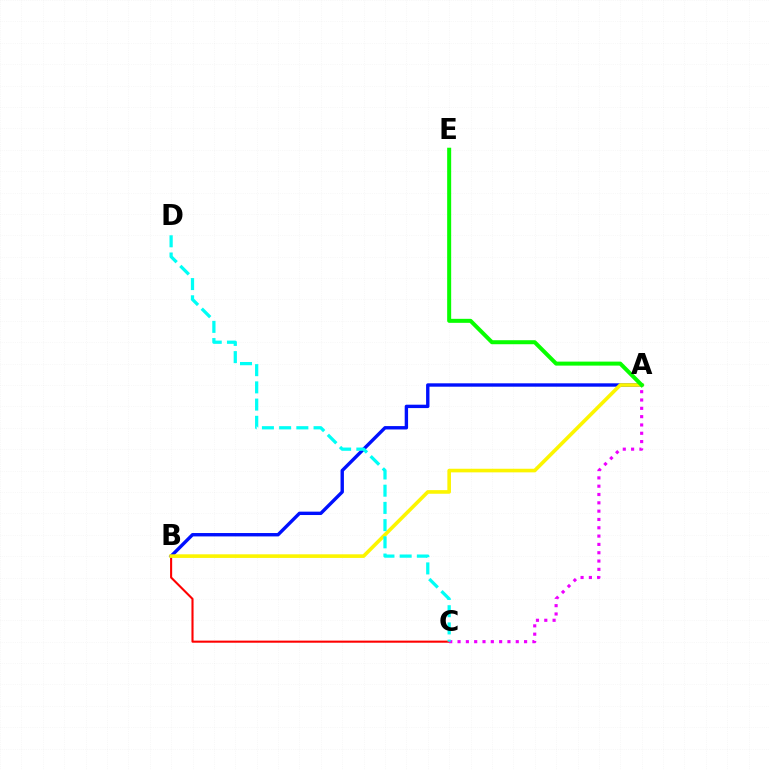{('B', 'C'): [{'color': '#ff0000', 'line_style': 'solid', 'thickness': 1.51}], ('A', 'B'): [{'color': '#0010ff', 'line_style': 'solid', 'thickness': 2.44}, {'color': '#fcf500', 'line_style': 'solid', 'thickness': 2.6}], ('A', 'C'): [{'color': '#ee00ff', 'line_style': 'dotted', 'thickness': 2.26}], ('A', 'E'): [{'color': '#08ff00', 'line_style': 'solid', 'thickness': 2.88}], ('C', 'D'): [{'color': '#00fff6', 'line_style': 'dashed', 'thickness': 2.34}]}